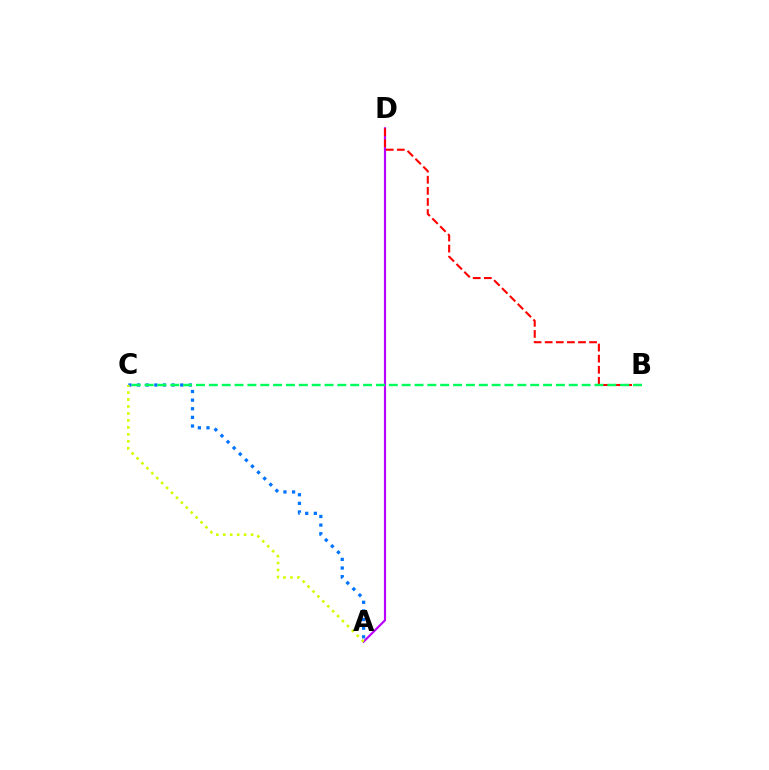{('A', 'D'): [{'color': '#b900ff', 'line_style': 'solid', 'thickness': 1.56}], ('A', 'C'): [{'color': '#0074ff', 'line_style': 'dotted', 'thickness': 2.34}, {'color': '#d1ff00', 'line_style': 'dotted', 'thickness': 1.89}], ('B', 'D'): [{'color': '#ff0000', 'line_style': 'dashed', 'thickness': 1.51}], ('B', 'C'): [{'color': '#00ff5c', 'line_style': 'dashed', 'thickness': 1.75}]}